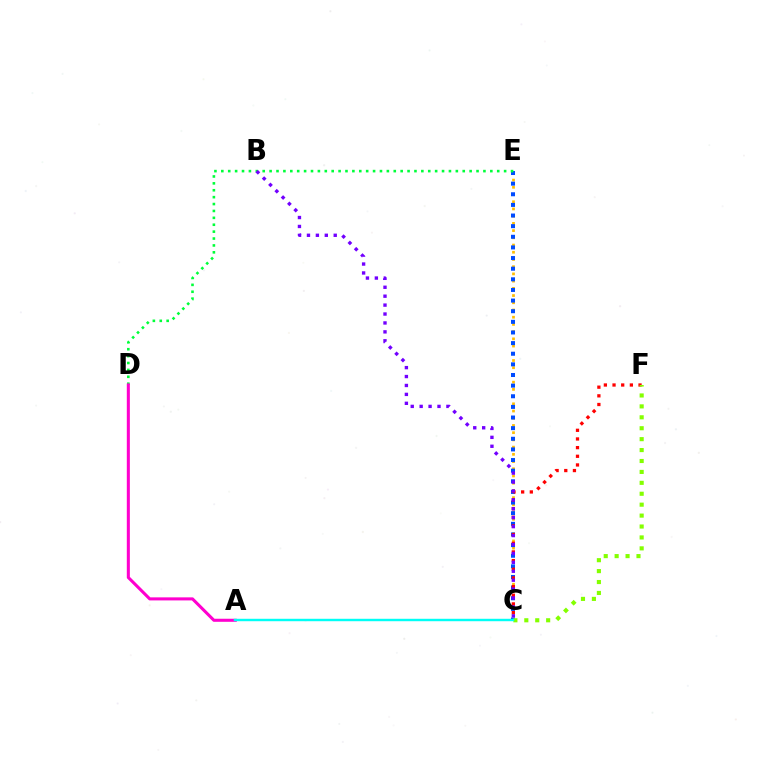{('C', 'E'): [{'color': '#ffbd00', 'line_style': 'dotted', 'thickness': 1.96}, {'color': '#004bff', 'line_style': 'dotted', 'thickness': 2.89}], ('D', 'E'): [{'color': '#00ff39', 'line_style': 'dotted', 'thickness': 1.87}], ('C', 'F'): [{'color': '#ff0000', 'line_style': 'dotted', 'thickness': 2.35}, {'color': '#84ff00', 'line_style': 'dotted', 'thickness': 2.97}], ('B', 'C'): [{'color': '#7200ff', 'line_style': 'dotted', 'thickness': 2.42}], ('A', 'D'): [{'color': '#ff00cf', 'line_style': 'solid', 'thickness': 2.2}], ('A', 'C'): [{'color': '#00fff6', 'line_style': 'solid', 'thickness': 1.75}]}